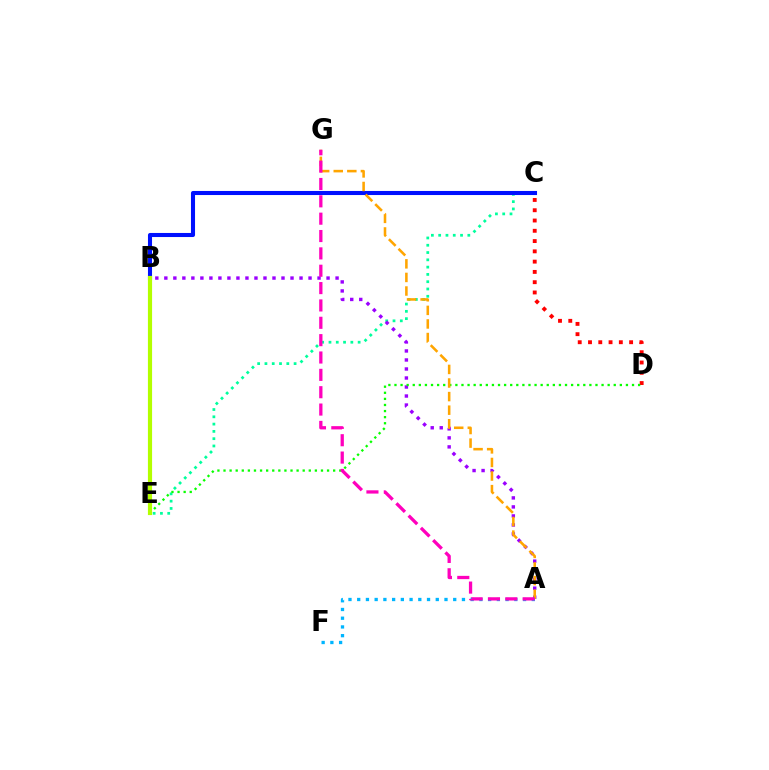{('C', 'E'): [{'color': '#00ff9d', 'line_style': 'dotted', 'thickness': 1.98}], ('A', 'B'): [{'color': '#9b00ff', 'line_style': 'dotted', 'thickness': 2.45}], ('C', 'D'): [{'color': '#ff0000', 'line_style': 'dotted', 'thickness': 2.79}], ('D', 'E'): [{'color': '#08ff00', 'line_style': 'dotted', 'thickness': 1.65}], ('B', 'C'): [{'color': '#0010ff', 'line_style': 'solid', 'thickness': 2.93}], ('A', 'G'): [{'color': '#ffa500', 'line_style': 'dashed', 'thickness': 1.85}, {'color': '#ff00bd', 'line_style': 'dashed', 'thickness': 2.36}], ('B', 'E'): [{'color': '#b3ff00', 'line_style': 'solid', 'thickness': 3.0}], ('A', 'F'): [{'color': '#00b5ff', 'line_style': 'dotted', 'thickness': 2.37}]}